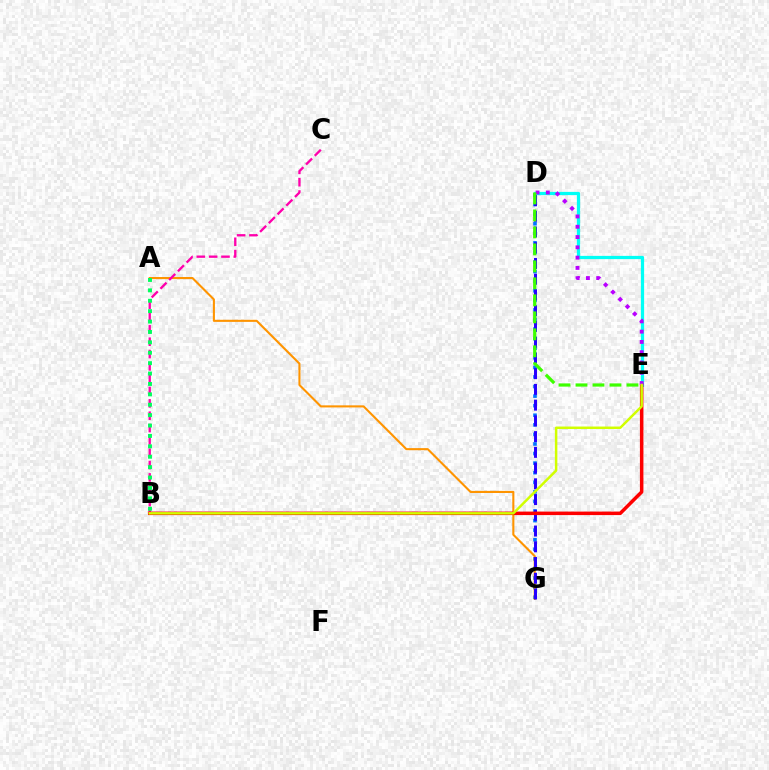{('D', 'G'): [{'color': '#0074ff', 'line_style': 'dotted', 'thickness': 2.6}, {'color': '#2500ff', 'line_style': 'dashed', 'thickness': 2.14}], ('A', 'G'): [{'color': '#ff9400', 'line_style': 'solid', 'thickness': 1.51}], ('D', 'E'): [{'color': '#00fff6', 'line_style': 'solid', 'thickness': 2.33}, {'color': '#b900ff', 'line_style': 'dotted', 'thickness': 2.79}, {'color': '#3dff00', 'line_style': 'dashed', 'thickness': 2.31}], ('B', 'C'): [{'color': '#ff00ac', 'line_style': 'dashed', 'thickness': 1.68}], ('B', 'E'): [{'color': '#ff0000', 'line_style': 'solid', 'thickness': 2.53}, {'color': '#d1ff00', 'line_style': 'solid', 'thickness': 1.79}], ('A', 'B'): [{'color': '#00ff5c', 'line_style': 'dotted', 'thickness': 2.83}]}